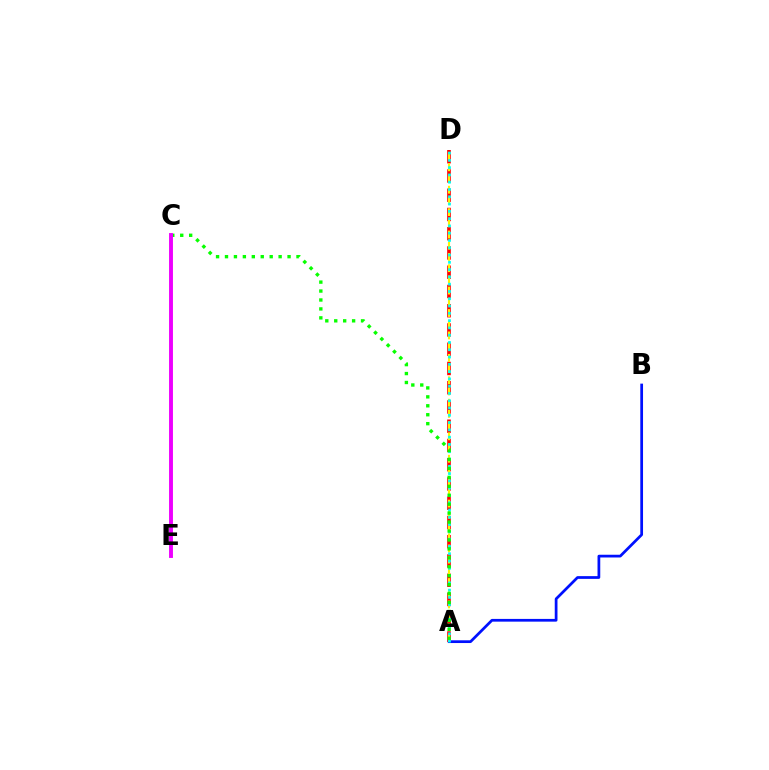{('A', 'D'): [{'color': '#ff0000', 'line_style': 'dashed', 'thickness': 2.62}, {'color': '#fcf500', 'line_style': 'dashed', 'thickness': 1.52}, {'color': '#00fff6', 'line_style': 'dotted', 'thickness': 1.98}], ('A', 'B'): [{'color': '#0010ff', 'line_style': 'solid', 'thickness': 1.97}], ('A', 'C'): [{'color': '#08ff00', 'line_style': 'dotted', 'thickness': 2.43}], ('C', 'E'): [{'color': '#ee00ff', 'line_style': 'solid', 'thickness': 2.8}]}